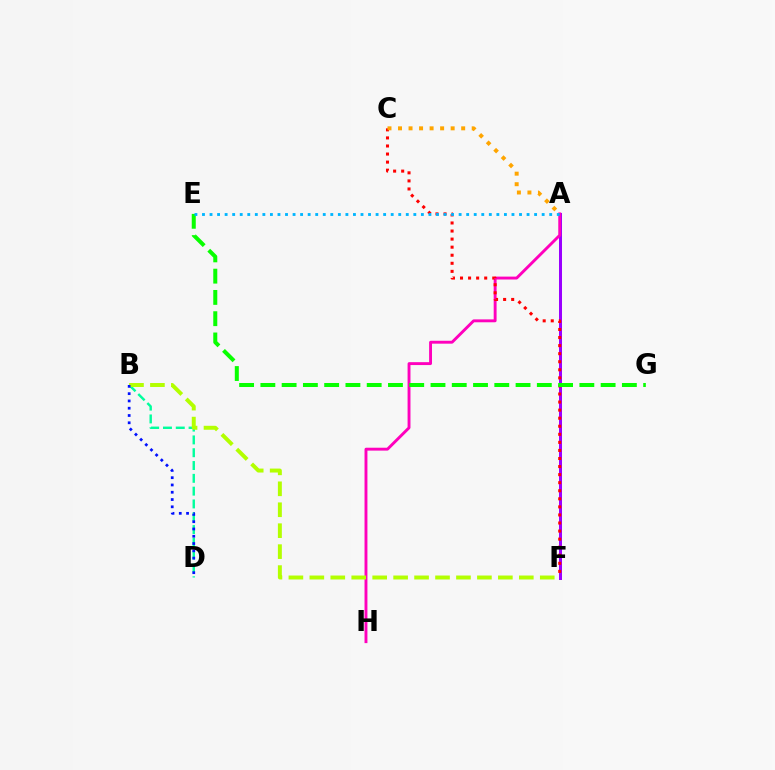{('A', 'F'): [{'color': '#9b00ff', 'line_style': 'solid', 'thickness': 2.16}], ('B', 'D'): [{'color': '#00ff9d', 'line_style': 'dashed', 'thickness': 1.74}, {'color': '#0010ff', 'line_style': 'dotted', 'thickness': 1.98}], ('A', 'H'): [{'color': '#ff00bd', 'line_style': 'solid', 'thickness': 2.09}], ('C', 'F'): [{'color': '#ff0000', 'line_style': 'dotted', 'thickness': 2.19}], ('B', 'F'): [{'color': '#b3ff00', 'line_style': 'dashed', 'thickness': 2.85}], ('E', 'G'): [{'color': '#08ff00', 'line_style': 'dashed', 'thickness': 2.89}], ('A', 'E'): [{'color': '#00b5ff', 'line_style': 'dotted', 'thickness': 2.05}], ('A', 'C'): [{'color': '#ffa500', 'line_style': 'dotted', 'thickness': 2.86}]}